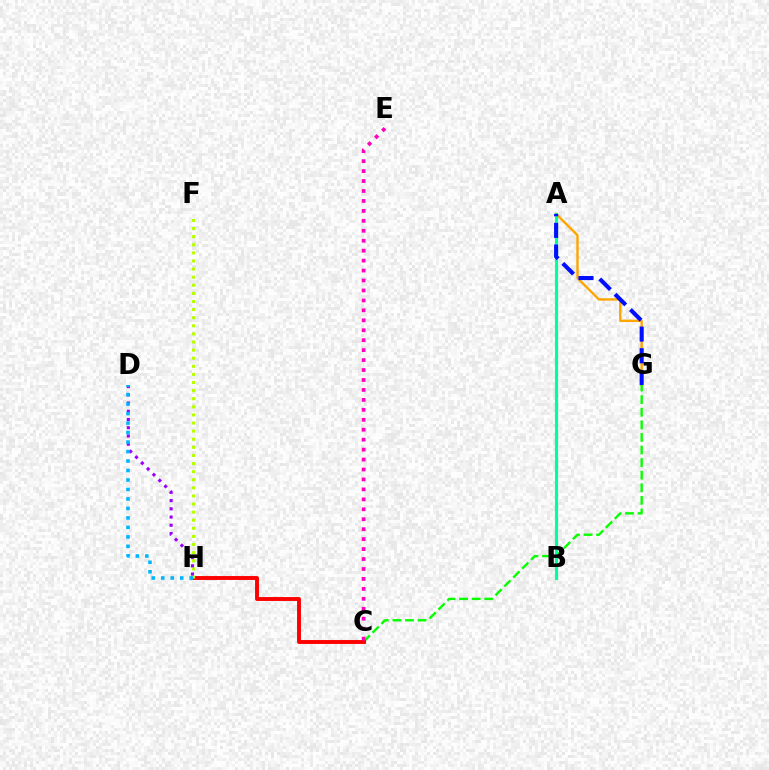{('A', 'G'): [{'color': '#ffa500', 'line_style': 'solid', 'thickness': 1.72}, {'color': '#0010ff', 'line_style': 'dashed', 'thickness': 2.94}], ('C', 'G'): [{'color': '#08ff00', 'line_style': 'dashed', 'thickness': 1.71}], ('A', 'B'): [{'color': '#00ff9d', 'line_style': 'solid', 'thickness': 2.27}], ('C', 'H'): [{'color': '#ff0000', 'line_style': 'solid', 'thickness': 2.81}], ('F', 'H'): [{'color': '#b3ff00', 'line_style': 'dotted', 'thickness': 2.2}], ('D', 'H'): [{'color': '#9b00ff', 'line_style': 'dotted', 'thickness': 2.24}, {'color': '#00b5ff', 'line_style': 'dotted', 'thickness': 2.58}], ('C', 'E'): [{'color': '#ff00bd', 'line_style': 'dotted', 'thickness': 2.7}]}